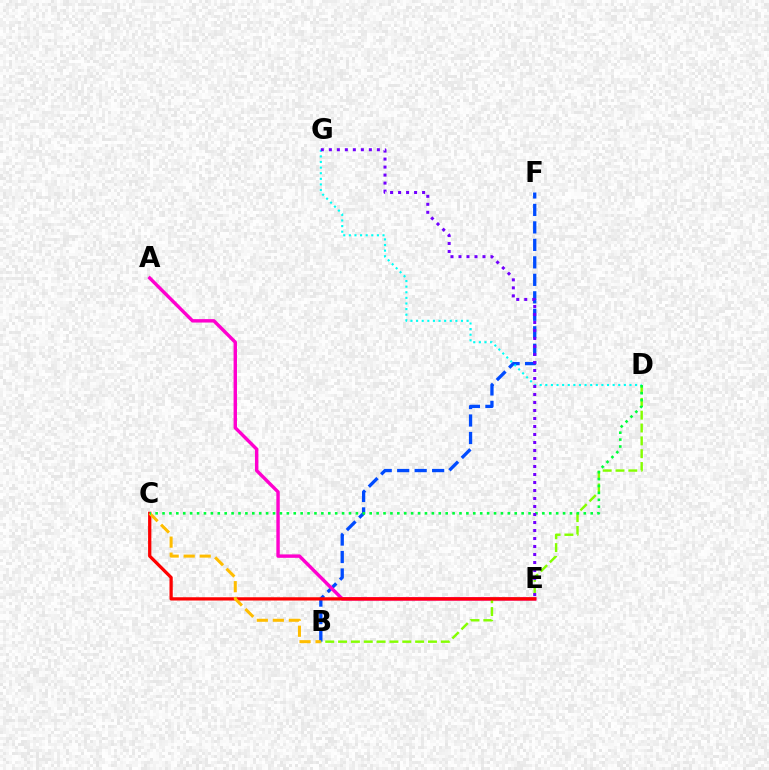{('B', 'F'): [{'color': '#004bff', 'line_style': 'dashed', 'thickness': 2.37}], ('A', 'E'): [{'color': '#ff00cf', 'line_style': 'solid', 'thickness': 2.46}], ('B', 'D'): [{'color': '#84ff00', 'line_style': 'dashed', 'thickness': 1.74}], ('D', 'G'): [{'color': '#00fff6', 'line_style': 'dotted', 'thickness': 1.52}], ('C', 'E'): [{'color': '#ff0000', 'line_style': 'solid', 'thickness': 2.35}], ('B', 'C'): [{'color': '#ffbd00', 'line_style': 'dashed', 'thickness': 2.18}], ('C', 'D'): [{'color': '#00ff39', 'line_style': 'dotted', 'thickness': 1.88}], ('E', 'G'): [{'color': '#7200ff', 'line_style': 'dotted', 'thickness': 2.17}]}